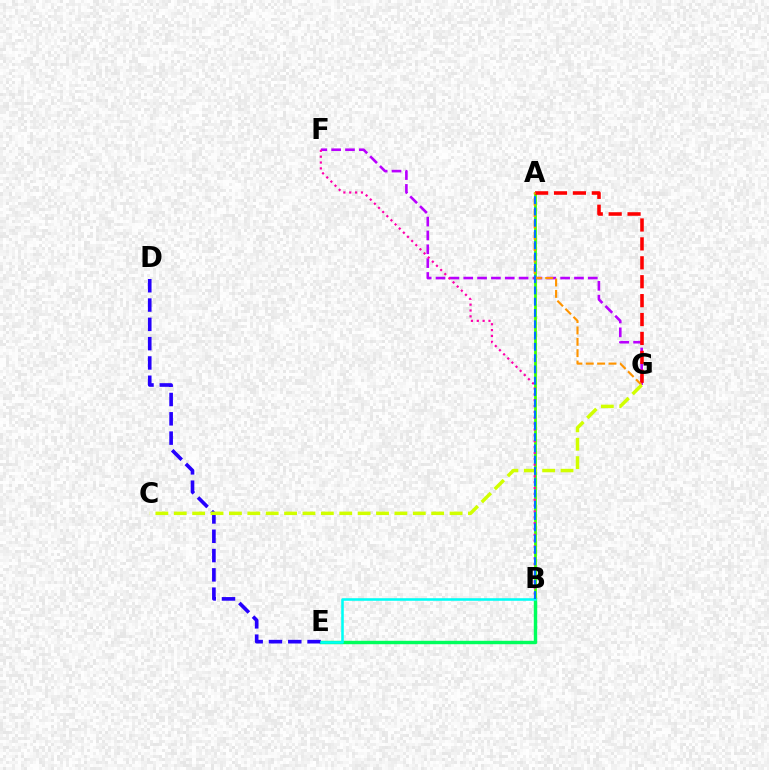{('B', 'E'): [{'color': '#00ff5c', 'line_style': 'solid', 'thickness': 2.46}, {'color': '#00fff6', 'line_style': 'solid', 'thickness': 1.85}], ('A', 'B'): [{'color': '#3dff00', 'line_style': 'solid', 'thickness': 1.99}, {'color': '#0074ff', 'line_style': 'dashed', 'thickness': 1.53}], ('D', 'E'): [{'color': '#2500ff', 'line_style': 'dashed', 'thickness': 2.62}], ('F', 'G'): [{'color': '#b900ff', 'line_style': 'dashed', 'thickness': 1.88}], ('A', 'G'): [{'color': '#ff0000', 'line_style': 'dashed', 'thickness': 2.57}, {'color': '#ff9400', 'line_style': 'dashed', 'thickness': 1.54}], ('B', 'F'): [{'color': '#ff00ac', 'line_style': 'dotted', 'thickness': 1.59}], ('C', 'G'): [{'color': '#d1ff00', 'line_style': 'dashed', 'thickness': 2.5}]}